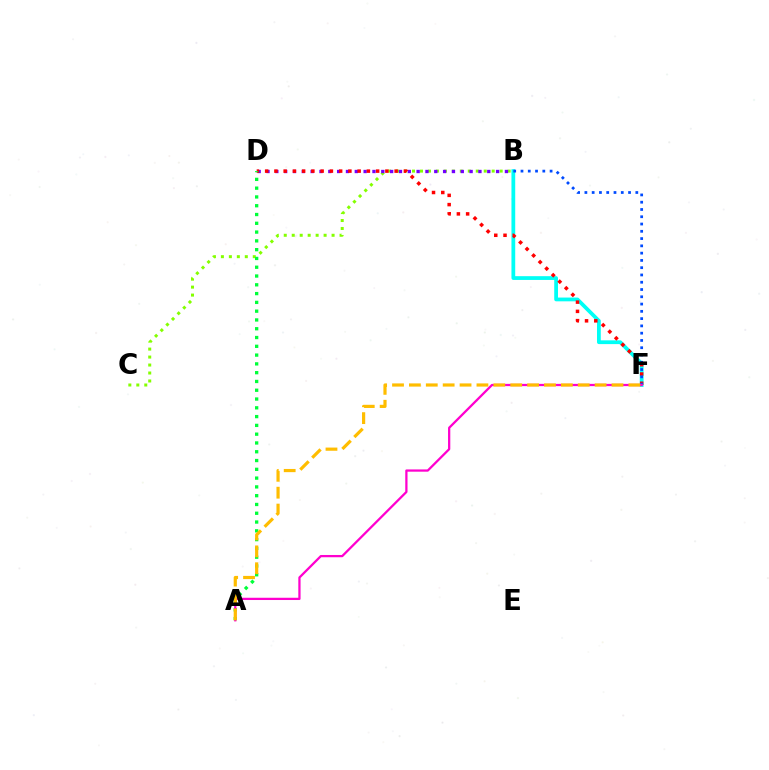{('B', 'C'): [{'color': '#84ff00', 'line_style': 'dotted', 'thickness': 2.17}], ('B', 'F'): [{'color': '#00fff6', 'line_style': 'solid', 'thickness': 2.71}, {'color': '#004bff', 'line_style': 'dotted', 'thickness': 1.98}], ('B', 'D'): [{'color': '#7200ff', 'line_style': 'dotted', 'thickness': 2.4}], ('D', 'F'): [{'color': '#ff0000', 'line_style': 'dotted', 'thickness': 2.51}], ('A', 'D'): [{'color': '#00ff39', 'line_style': 'dotted', 'thickness': 2.39}], ('A', 'F'): [{'color': '#ff00cf', 'line_style': 'solid', 'thickness': 1.63}, {'color': '#ffbd00', 'line_style': 'dashed', 'thickness': 2.29}]}